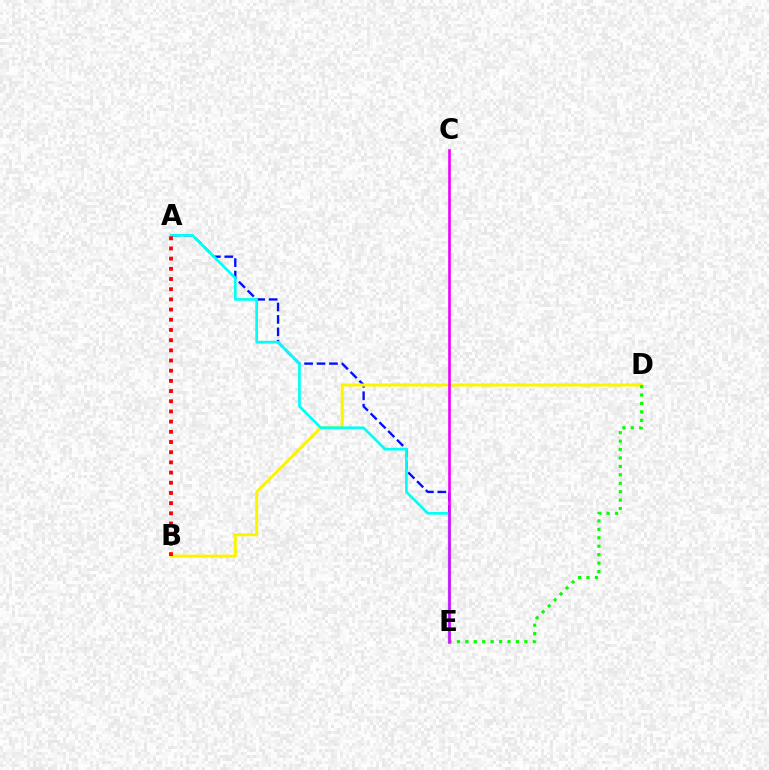{('A', 'E'): [{'color': '#0010ff', 'line_style': 'dashed', 'thickness': 1.69}, {'color': '#00fff6', 'line_style': 'solid', 'thickness': 1.94}], ('B', 'D'): [{'color': '#fcf500', 'line_style': 'solid', 'thickness': 2.19}], ('D', 'E'): [{'color': '#08ff00', 'line_style': 'dotted', 'thickness': 2.29}], ('C', 'E'): [{'color': '#ee00ff', 'line_style': 'solid', 'thickness': 1.89}], ('A', 'B'): [{'color': '#ff0000', 'line_style': 'dotted', 'thickness': 2.77}]}